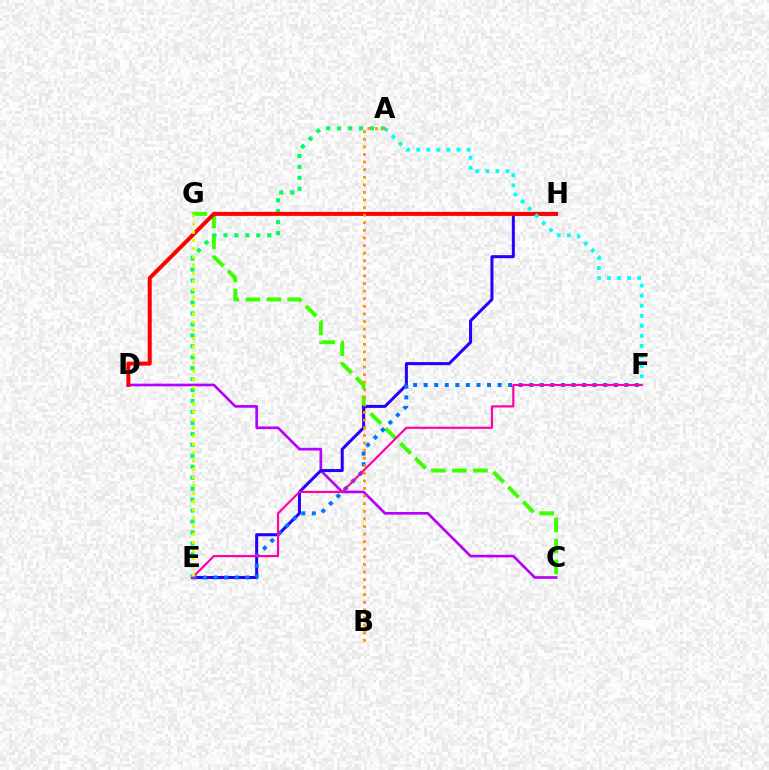{('C', 'G'): [{'color': '#3dff00', 'line_style': 'dashed', 'thickness': 2.85}], ('C', 'D'): [{'color': '#b900ff', 'line_style': 'solid', 'thickness': 1.92}], ('E', 'H'): [{'color': '#2500ff', 'line_style': 'solid', 'thickness': 2.17}], ('A', 'E'): [{'color': '#00ff5c', 'line_style': 'dotted', 'thickness': 2.98}], ('D', 'H'): [{'color': '#ff0000', 'line_style': 'solid', 'thickness': 2.88}], ('A', 'F'): [{'color': '#00fff6', 'line_style': 'dotted', 'thickness': 2.73}], ('E', 'F'): [{'color': '#0074ff', 'line_style': 'dotted', 'thickness': 2.87}, {'color': '#ff00ac', 'line_style': 'solid', 'thickness': 1.57}], ('A', 'B'): [{'color': '#ff9400', 'line_style': 'dotted', 'thickness': 2.06}], ('E', 'G'): [{'color': '#d1ff00', 'line_style': 'dotted', 'thickness': 2.22}]}